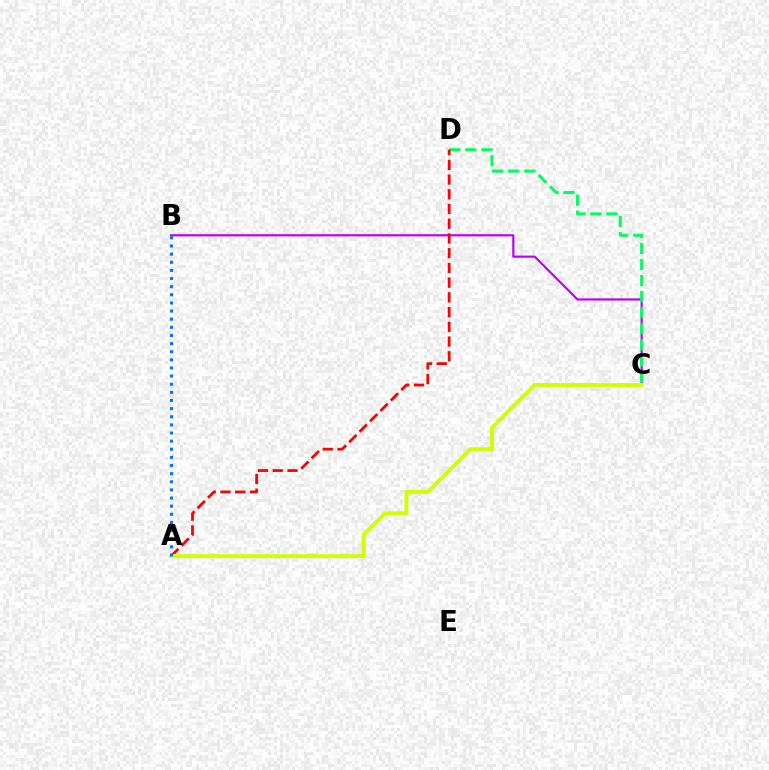{('B', 'C'): [{'color': '#b900ff', 'line_style': 'solid', 'thickness': 1.56}], ('C', 'D'): [{'color': '#00ff5c', 'line_style': 'dashed', 'thickness': 2.18}], ('A', 'D'): [{'color': '#ff0000', 'line_style': 'dashed', 'thickness': 2.0}], ('A', 'C'): [{'color': '#d1ff00', 'line_style': 'solid', 'thickness': 2.82}], ('A', 'B'): [{'color': '#0074ff', 'line_style': 'dotted', 'thickness': 2.21}]}